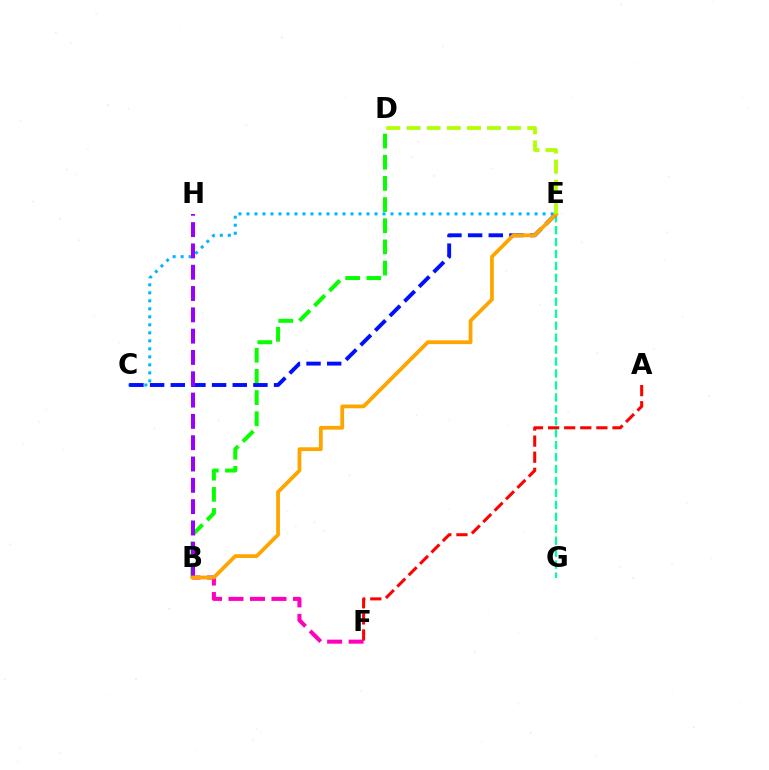{('C', 'E'): [{'color': '#00b5ff', 'line_style': 'dotted', 'thickness': 2.17}, {'color': '#0010ff', 'line_style': 'dashed', 'thickness': 2.81}], ('A', 'F'): [{'color': '#ff0000', 'line_style': 'dashed', 'thickness': 2.19}], ('B', 'D'): [{'color': '#08ff00', 'line_style': 'dashed', 'thickness': 2.88}], ('B', 'F'): [{'color': '#ff00bd', 'line_style': 'dashed', 'thickness': 2.92}], ('E', 'G'): [{'color': '#00ff9d', 'line_style': 'dashed', 'thickness': 1.62}], ('B', 'H'): [{'color': '#9b00ff', 'line_style': 'dashed', 'thickness': 2.89}], ('B', 'E'): [{'color': '#ffa500', 'line_style': 'solid', 'thickness': 2.72}], ('D', 'E'): [{'color': '#b3ff00', 'line_style': 'dashed', 'thickness': 2.74}]}